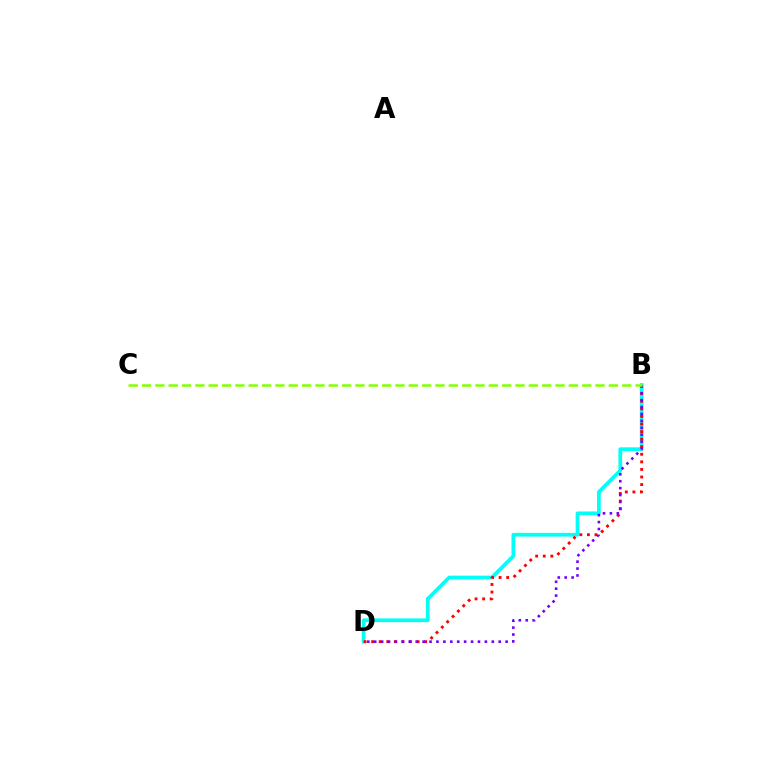{('B', 'D'): [{'color': '#00fff6', 'line_style': 'solid', 'thickness': 2.67}, {'color': '#ff0000', 'line_style': 'dotted', 'thickness': 2.06}, {'color': '#7200ff', 'line_style': 'dotted', 'thickness': 1.88}], ('B', 'C'): [{'color': '#84ff00', 'line_style': 'dashed', 'thickness': 1.81}]}